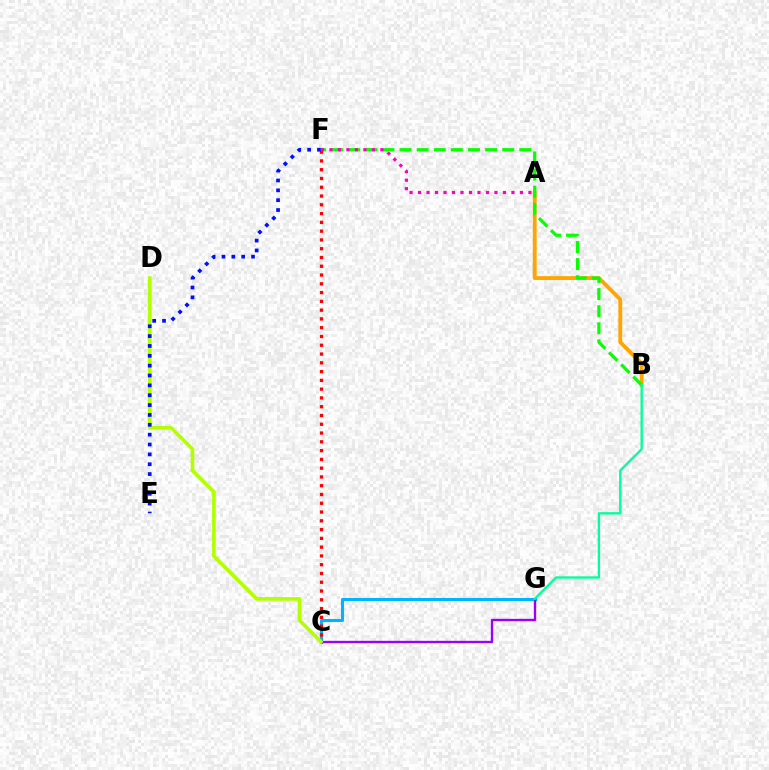{('C', 'G'): [{'color': '#00b5ff', 'line_style': 'solid', 'thickness': 2.19}, {'color': '#9b00ff', 'line_style': 'solid', 'thickness': 1.69}], ('A', 'B'): [{'color': '#ffa500', 'line_style': 'solid', 'thickness': 2.76}], ('B', 'F'): [{'color': '#08ff00', 'line_style': 'dashed', 'thickness': 2.32}], ('C', 'F'): [{'color': '#ff0000', 'line_style': 'dotted', 'thickness': 2.38}], ('C', 'D'): [{'color': '#b3ff00', 'line_style': 'solid', 'thickness': 2.6}], ('B', 'G'): [{'color': '#00ff9d', 'line_style': 'solid', 'thickness': 1.68}], ('E', 'F'): [{'color': '#0010ff', 'line_style': 'dotted', 'thickness': 2.68}], ('A', 'F'): [{'color': '#ff00bd', 'line_style': 'dotted', 'thickness': 2.31}]}